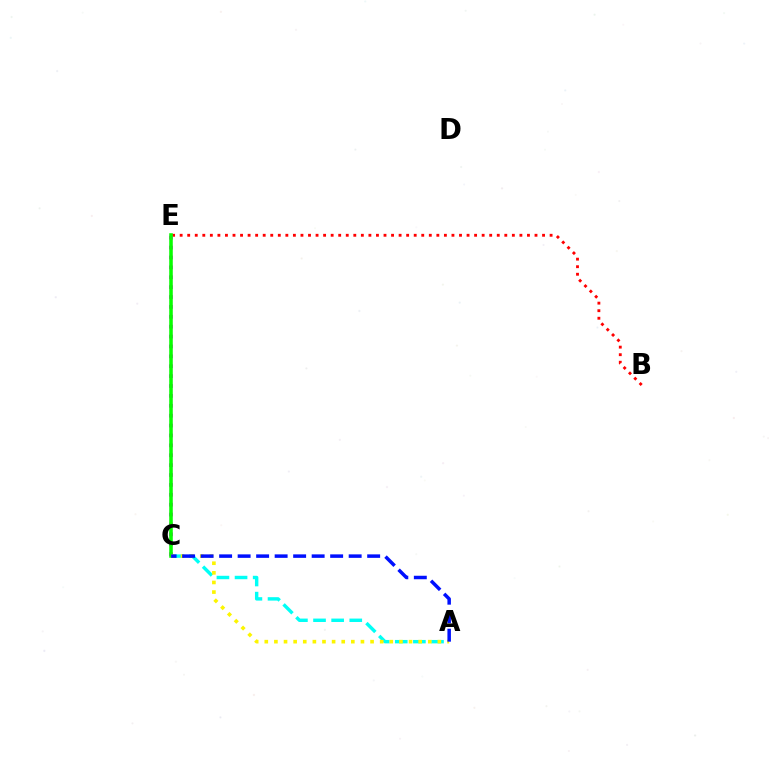{('B', 'E'): [{'color': '#ff0000', 'line_style': 'dotted', 'thickness': 2.05}], ('C', 'E'): [{'color': '#ee00ff', 'line_style': 'dotted', 'thickness': 2.69}, {'color': '#08ff00', 'line_style': 'solid', 'thickness': 2.56}], ('A', 'C'): [{'color': '#00fff6', 'line_style': 'dashed', 'thickness': 2.46}, {'color': '#fcf500', 'line_style': 'dotted', 'thickness': 2.61}, {'color': '#0010ff', 'line_style': 'dashed', 'thickness': 2.51}]}